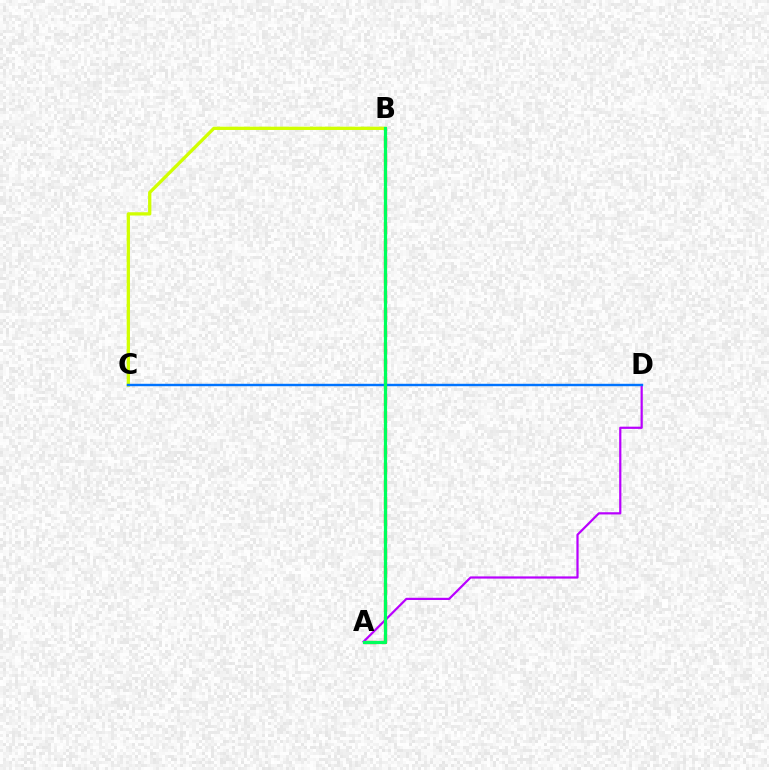{('A', 'B'): [{'color': '#ff0000', 'line_style': 'dashed', 'thickness': 2.33}, {'color': '#00ff5c', 'line_style': 'solid', 'thickness': 2.3}], ('B', 'C'): [{'color': '#d1ff00', 'line_style': 'solid', 'thickness': 2.36}], ('A', 'D'): [{'color': '#b900ff', 'line_style': 'solid', 'thickness': 1.59}], ('C', 'D'): [{'color': '#0074ff', 'line_style': 'solid', 'thickness': 1.74}]}